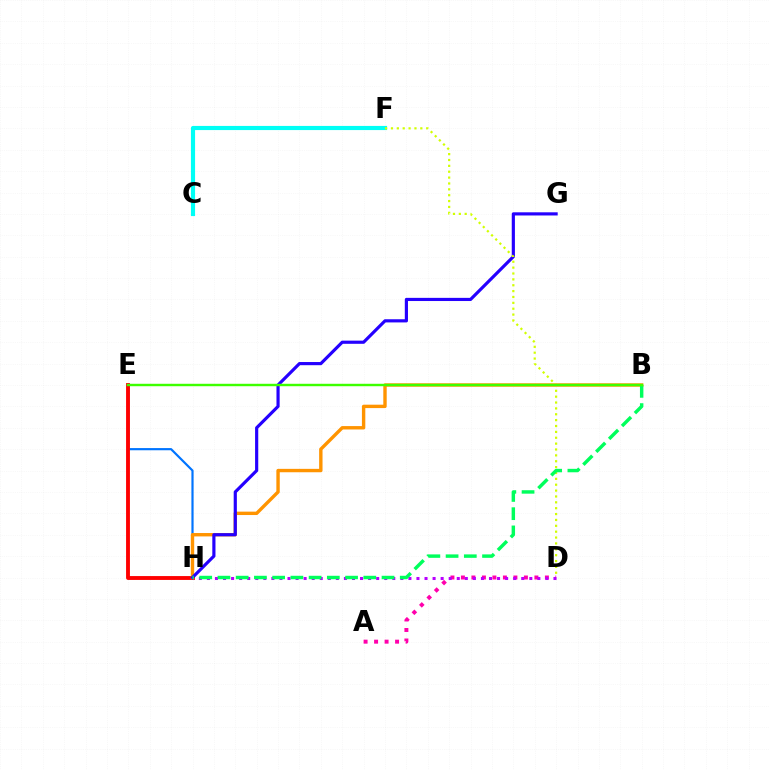{('E', 'H'): [{'color': '#0074ff', 'line_style': 'solid', 'thickness': 1.57}, {'color': '#ff0000', 'line_style': 'solid', 'thickness': 2.78}], ('A', 'D'): [{'color': '#ff00ac', 'line_style': 'dotted', 'thickness': 2.85}], ('C', 'F'): [{'color': '#00fff6', 'line_style': 'solid', 'thickness': 2.99}], ('B', 'H'): [{'color': '#ff9400', 'line_style': 'solid', 'thickness': 2.44}, {'color': '#00ff5c', 'line_style': 'dashed', 'thickness': 2.48}], ('G', 'H'): [{'color': '#2500ff', 'line_style': 'solid', 'thickness': 2.28}], ('D', 'H'): [{'color': '#b900ff', 'line_style': 'dotted', 'thickness': 2.19}], ('D', 'F'): [{'color': '#d1ff00', 'line_style': 'dotted', 'thickness': 1.59}], ('B', 'E'): [{'color': '#3dff00', 'line_style': 'solid', 'thickness': 1.75}]}